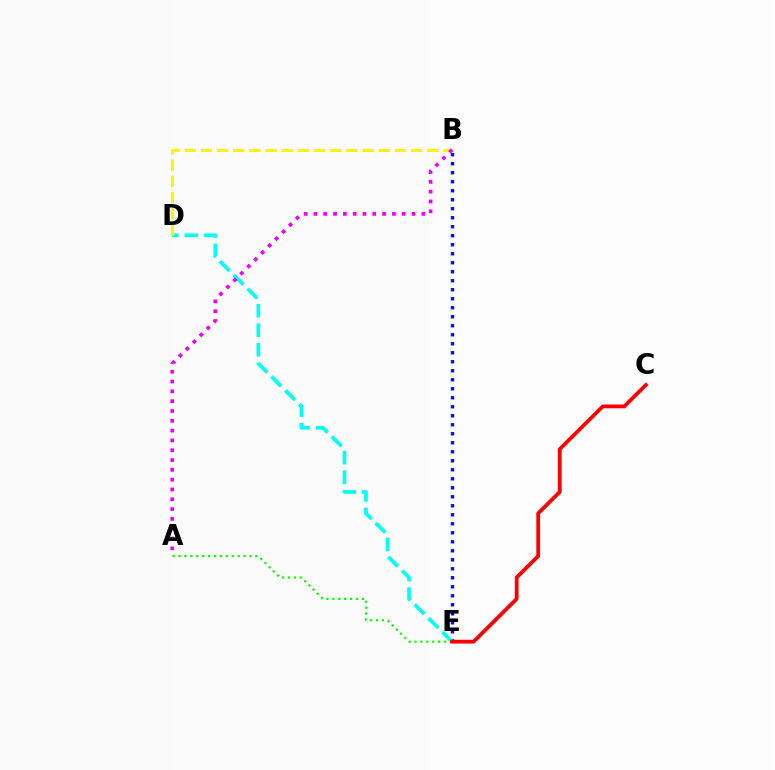{('B', 'E'): [{'color': '#0010ff', 'line_style': 'dotted', 'thickness': 2.45}], ('A', 'E'): [{'color': '#08ff00', 'line_style': 'dotted', 'thickness': 1.61}], ('D', 'E'): [{'color': '#00fff6', 'line_style': 'dashed', 'thickness': 2.65}], ('B', 'D'): [{'color': '#fcf500', 'line_style': 'dashed', 'thickness': 2.2}], ('C', 'E'): [{'color': '#ff0000', 'line_style': 'solid', 'thickness': 2.71}], ('A', 'B'): [{'color': '#ee00ff', 'line_style': 'dotted', 'thickness': 2.67}]}